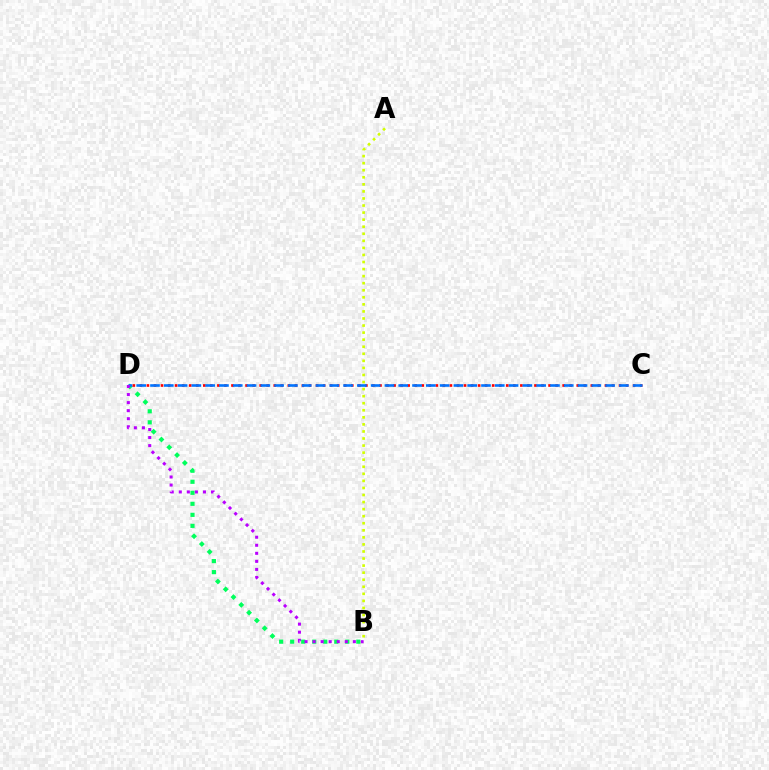{('B', 'D'): [{'color': '#00ff5c', 'line_style': 'dotted', 'thickness': 3.0}, {'color': '#b900ff', 'line_style': 'dotted', 'thickness': 2.19}], ('C', 'D'): [{'color': '#ff0000', 'line_style': 'dotted', 'thickness': 1.91}, {'color': '#0074ff', 'line_style': 'dashed', 'thickness': 1.87}], ('A', 'B'): [{'color': '#d1ff00', 'line_style': 'dotted', 'thickness': 1.92}]}